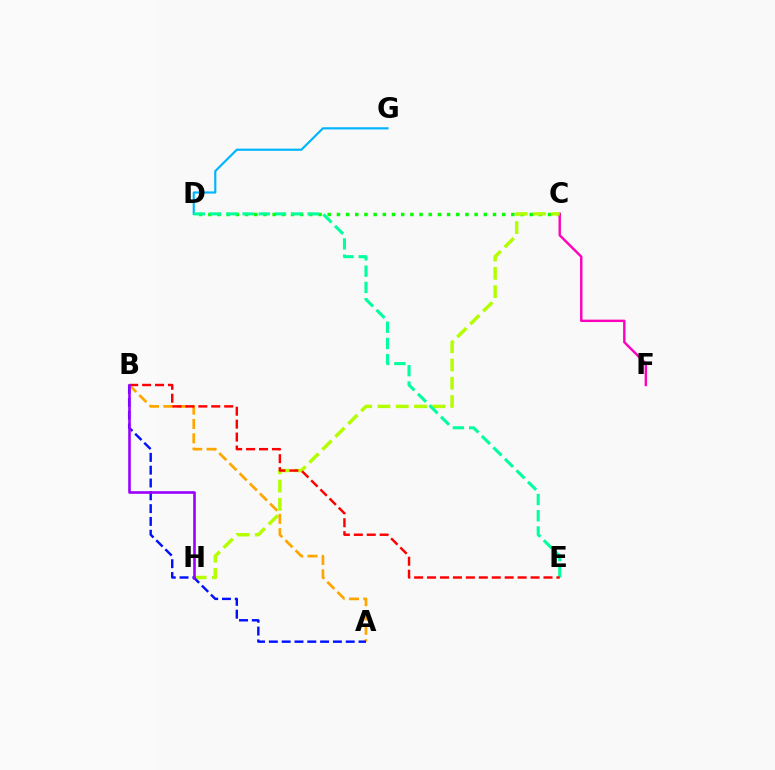{('C', 'D'): [{'color': '#08ff00', 'line_style': 'dotted', 'thickness': 2.49}], ('C', 'F'): [{'color': '#ff00bd', 'line_style': 'solid', 'thickness': 1.74}], ('C', 'H'): [{'color': '#b3ff00', 'line_style': 'dashed', 'thickness': 2.48}], ('D', 'G'): [{'color': '#00b5ff', 'line_style': 'solid', 'thickness': 1.56}], ('A', 'B'): [{'color': '#ffa500', 'line_style': 'dashed', 'thickness': 1.95}, {'color': '#0010ff', 'line_style': 'dashed', 'thickness': 1.74}], ('D', 'E'): [{'color': '#00ff9d', 'line_style': 'dashed', 'thickness': 2.21}], ('B', 'E'): [{'color': '#ff0000', 'line_style': 'dashed', 'thickness': 1.76}], ('B', 'H'): [{'color': '#9b00ff', 'line_style': 'solid', 'thickness': 1.87}]}